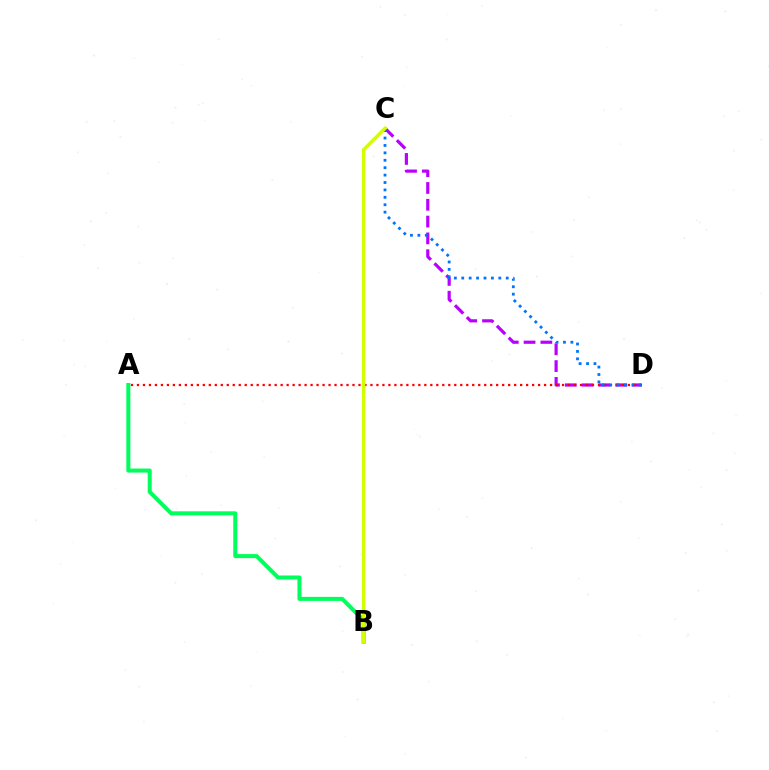{('C', 'D'): [{'color': '#b900ff', 'line_style': 'dashed', 'thickness': 2.28}, {'color': '#0074ff', 'line_style': 'dotted', 'thickness': 2.01}], ('A', 'D'): [{'color': '#ff0000', 'line_style': 'dotted', 'thickness': 1.63}], ('A', 'B'): [{'color': '#00ff5c', 'line_style': 'solid', 'thickness': 2.9}], ('B', 'C'): [{'color': '#d1ff00', 'line_style': 'solid', 'thickness': 2.45}]}